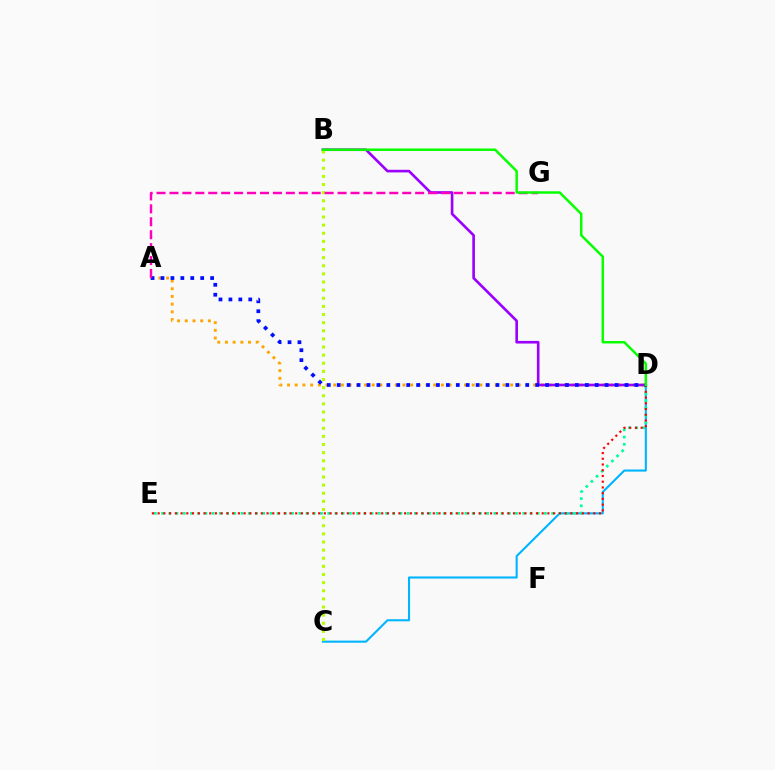{('C', 'D'): [{'color': '#00b5ff', 'line_style': 'solid', 'thickness': 1.52}], ('A', 'D'): [{'color': '#ffa500', 'line_style': 'dotted', 'thickness': 2.09}, {'color': '#0010ff', 'line_style': 'dotted', 'thickness': 2.7}], ('B', 'D'): [{'color': '#9b00ff', 'line_style': 'solid', 'thickness': 1.9}, {'color': '#08ff00', 'line_style': 'solid', 'thickness': 1.79}], ('D', 'E'): [{'color': '#00ff9d', 'line_style': 'dotted', 'thickness': 1.96}, {'color': '#ff0000', 'line_style': 'dotted', 'thickness': 1.56}], ('B', 'C'): [{'color': '#b3ff00', 'line_style': 'dotted', 'thickness': 2.21}], ('A', 'G'): [{'color': '#ff00bd', 'line_style': 'dashed', 'thickness': 1.76}]}